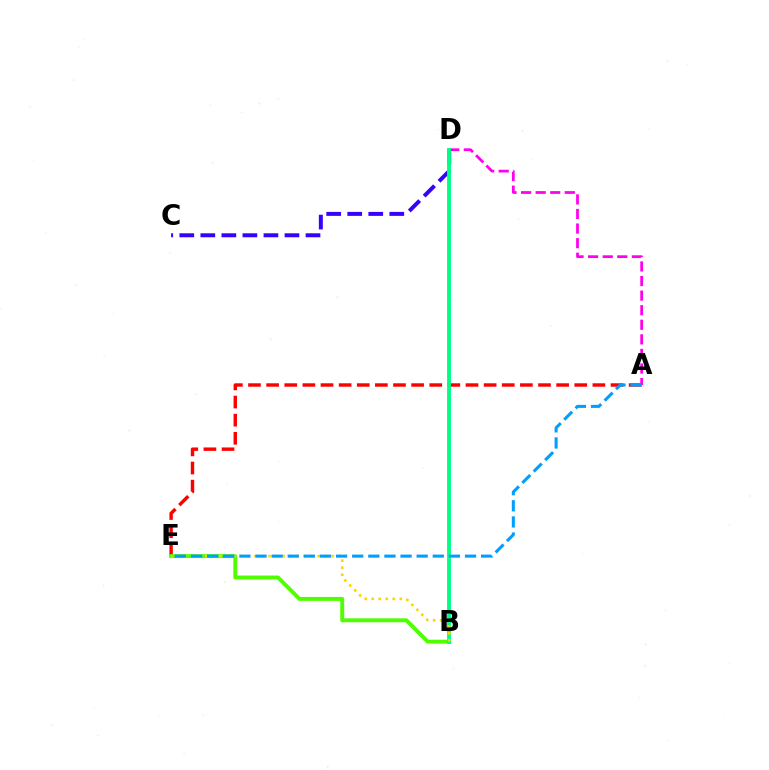{('A', 'E'): [{'color': '#ff0000', 'line_style': 'dashed', 'thickness': 2.46}, {'color': '#009eff', 'line_style': 'dashed', 'thickness': 2.19}], ('A', 'D'): [{'color': '#ff00ed', 'line_style': 'dashed', 'thickness': 1.98}], ('C', 'D'): [{'color': '#3700ff', 'line_style': 'dashed', 'thickness': 2.86}], ('B', 'E'): [{'color': '#4fff00', 'line_style': 'solid', 'thickness': 2.82}, {'color': '#ffd500', 'line_style': 'dotted', 'thickness': 1.91}], ('B', 'D'): [{'color': '#00ff86', 'line_style': 'solid', 'thickness': 2.79}]}